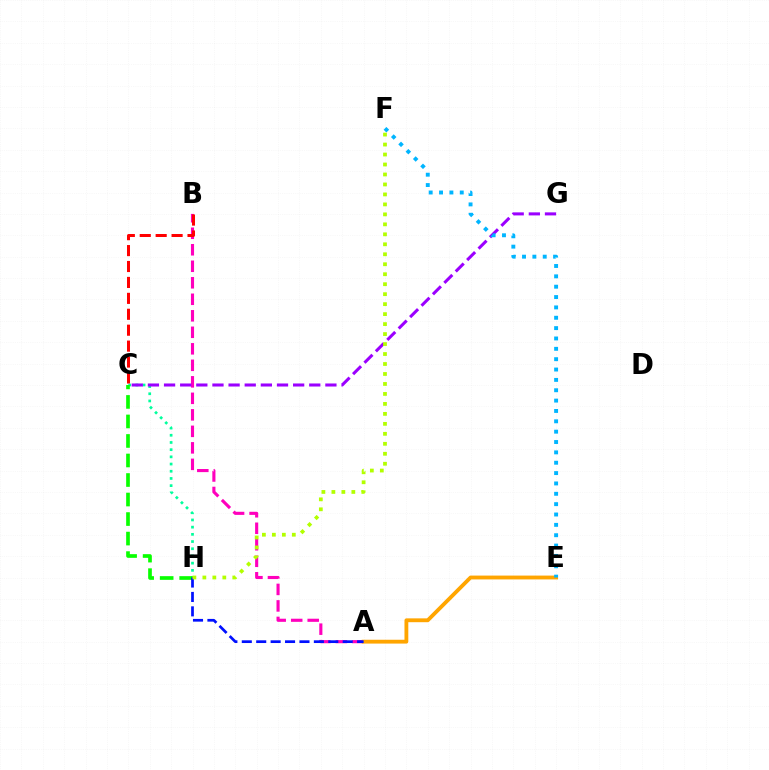{('A', 'B'): [{'color': '#ff00bd', 'line_style': 'dashed', 'thickness': 2.24}], ('C', 'H'): [{'color': '#00ff9d', 'line_style': 'dotted', 'thickness': 1.96}, {'color': '#08ff00', 'line_style': 'dashed', 'thickness': 2.65}], ('C', 'G'): [{'color': '#9b00ff', 'line_style': 'dashed', 'thickness': 2.19}], ('A', 'E'): [{'color': '#ffa500', 'line_style': 'solid', 'thickness': 2.76}], ('A', 'H'): [{'color': '#0010ff', 'line_style': 'dashed', 'thickness': 1.96}], ('E', 'F'): [{'color': '#00b5ff', 'line_style': 'dotted', 'thickness': 2.81}], ('B', 'C'): [{'color': '#ff0000', 'line_style': 'dashed', 'thickness': 2.16}], ('F', 'H'): [{'color': '#b3ff00', 'line_style': 'dotted', 'thickness': 2.71}]}